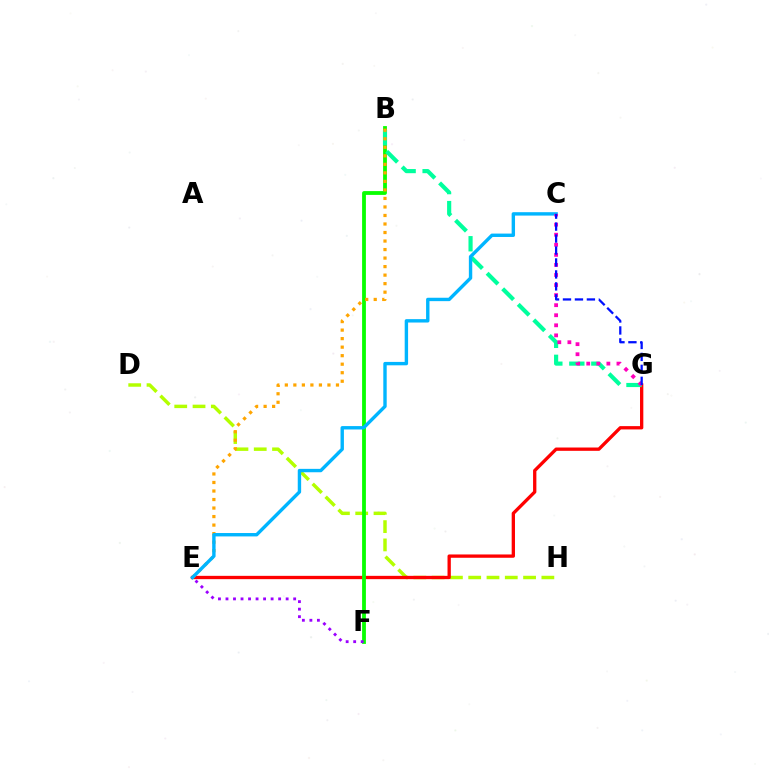{('D', 'H'): [{'color': '#b3ff00', 'line_style': 'dashed', 'thickness': 2.48}], ('E', 'G'): [{'color': '#ff0000', 'line_style': 'solid', 'thickness': 2.38}], ('B', 'F'): [{'color': '#08ff00', 'line_style': 'solid', 'thickness': 2.74}], ('B', 'G'): [{'color': '#00ff9d', 'line_style': 'dashed', 'thickness': 2.99}], ('B', 'E'): [{'color': '#ffa500', 'line_style': 'dotted', 'thickness': 2.32}], ('C', 'E'): [{'color': '#00b5ff', 'line_style': 'solid', 'thickness': 2.44}], ('E', 'F'): [{'color': '#9b00ff', 'line_style': 'dotted', 'thickness': 2.04}], ('C', 'G'): [{'color': '#ff00bd', 'line_style': 'dotted', 'thickness': 2.73}, {'color': '#0010ff', 'line_style': 'dashed', 'thickness': 1.62}]}